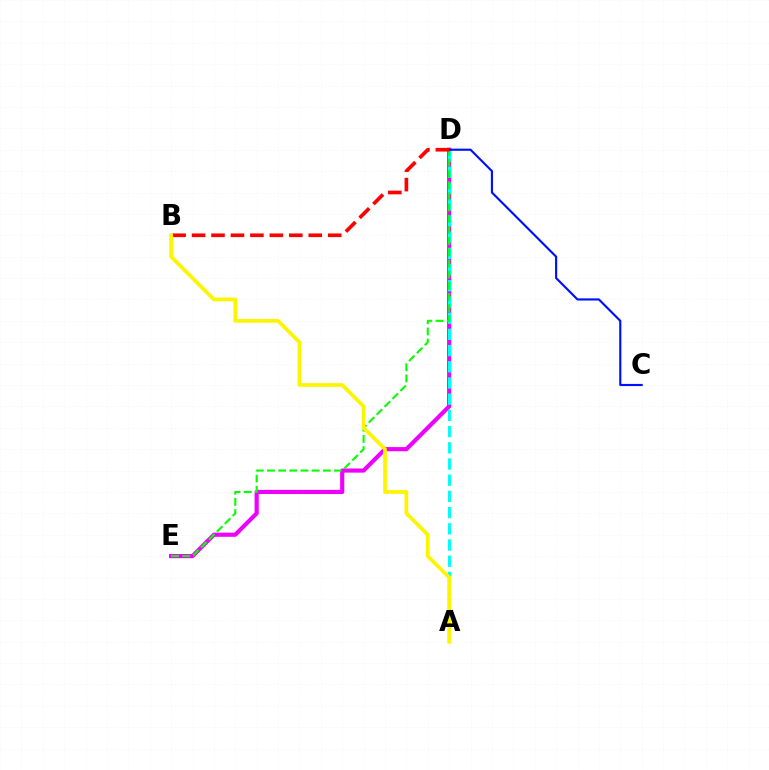{('D', 'E'): [{'color': '#ee00ff', 'line_style': 'solid', 'thickness': 2.99}, {'color': '#08ff00', 'line_style': 'dashed', 'thickness': 1.52}], ('A', 'D'): [{'color': '#00fff6', 'line_style': 'dashed', 'thickness': 2.2}], ('C', 'D'): [{'color': '#0010ff', 'line_style': 'solid', 'thickness': 1.55}], ('B', 'D'): [{'color': '#ff0000', 'line_style': 'dashed', 'thickness': 2.64}], ('A', 'B'): [{'color': '#fcf500', 'line_style': 'solid', 'thickness': 2.69}]}